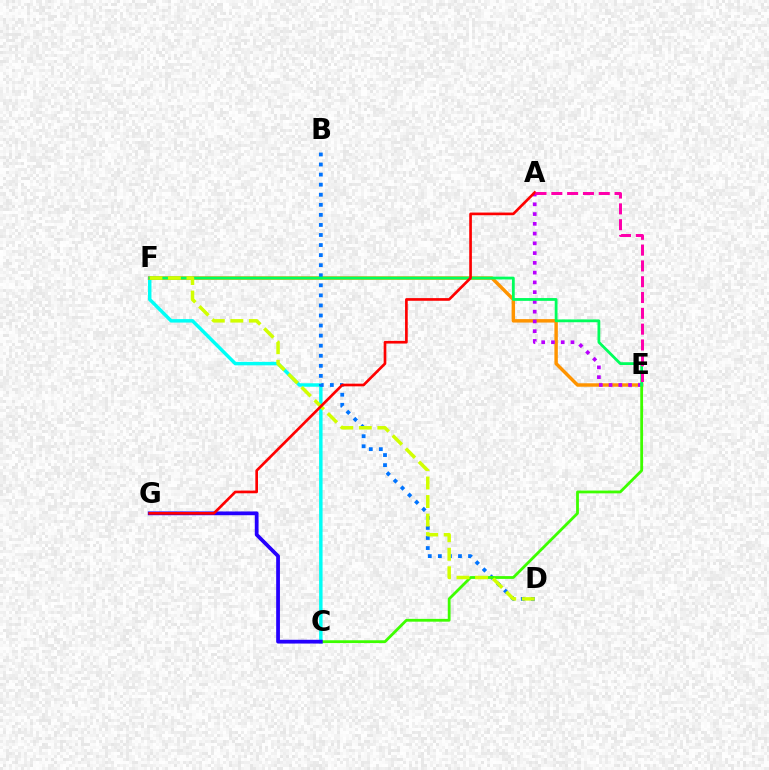{('C', 'F'): [{'color': '#00fff6', 'line_style': 'solid', 'thickness': 2.49}], ('E', 'F'): [{'color': '#ff9400', 'line_style': 'solid', 'thickness': 2.48}, {'color': '#00ff5c', 'line_style': 'solid', 'thickness': 2.01}], ('B', 'D'): [{'color': '#0074ff', 'line_style': 'dotted', 'thickness': 2.73}], ('A', 'E'): [{'color': '#b900ff', 'line_style': 'dotted', 'thickness': 2.65}, {'color': '#ff00ac', 'line_style': 'dashed', 'thickness': 2.15}], ('C', 'E'): [{'color': '#3dff00', 'line_style': 'solid', 'thickness': 2.01}], ('C', 'G'): [{'color': '#2500ff', 'line_style': 'solid', 'thickness': 2.71}], ('D', 'F'): [{'color': '#d1ff00', 'line_style': 'dashed', 'thickness': 2.52}], ('A', 'G'): [{'color': '#ff0000', 'line_style': 'solid', 'thickness': 1.92}]}